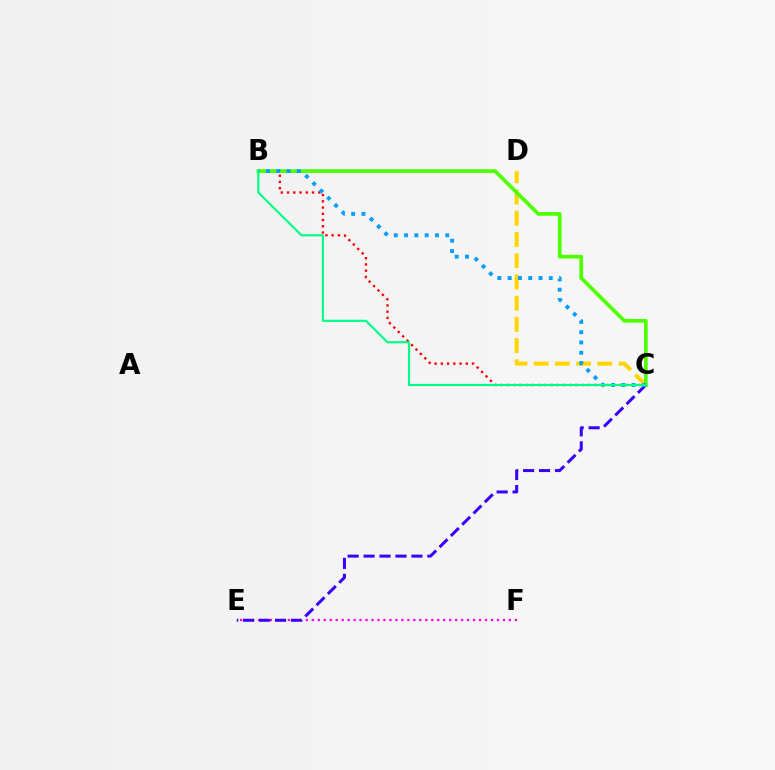{('E', 'F'): [{'color': '#ff00ed', 'line_style': 'dotted', 'thickness': 1.62}], ('C', 'E'): [{'color': '#3700ff', 'line_style': 'dashed', 'thickness': 2.17}], ('B', 'C'): [{'color': '#ff0000', 'line_style': 'dotted', 'thickness': 1.7}, {'color': '#4fff00', 'line_style': 'solid', 'thickness': 2.66}, {'color': '#009eff', 'line_style': 'dotted', 'thickness': 2.8}, {'color': '#00ff86', 'line_style': 'solid', 'thickness': 1.56}], ('C', 'D'): [{'color': '#ffd500', 'line_style': 'dashed', 'thickness': 2.88}]}